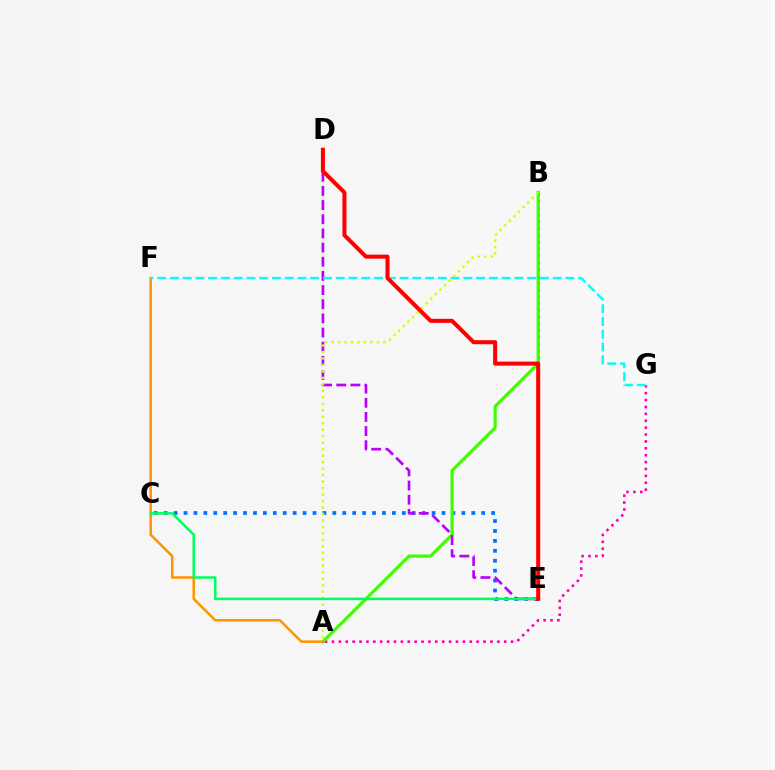{('B', 'E'): [{'color': '#2500ff', 'line_style': 'dotted', 'thickness': 1.85}], ('C', 'E'): [{'color': '#0074ff', 'line_style': 'dotted', 'thickness': 2.7}, {'color': '#00ff5c', 'line_style': 'solid', 'thickness': 1.8}], ('A', 'G'): [{'color': '#ff00ac', 'line_style': 'dotted', 'thickness': 1.87}], ('A', 'B'): [{'color': '#3dff00', 'line_style': 'solid', 'thickness': 2.29}, {'color': '#d1ff00', 'line_style': 'dotted', 'thickness': 1.76}], ('D', 'E'): [{'color': '#b900ff', 'line_style': 'dashed', 'thickness': 1.92}, {'color': '#ff0000', 'line_style': 'solid', 'thickness': 2.91}], ('A', 'F'): [{'color': '#ff9400', 'line_style': 'solid', 'thickness': 1.81}], ('F', 'G'): [{'color': '#00fff6', 'line_style': 'dashed', 'thickness': 1.73}]}